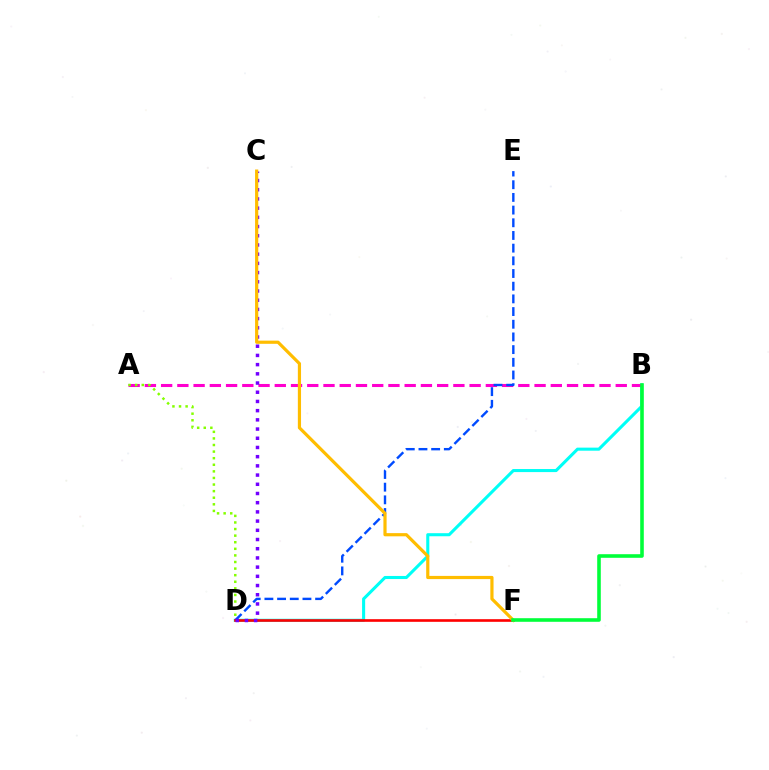{('B', 'D'): [{'color': '#00fff6', 'line_style': 'solid', 'thickness': 2.21}], ('A', 'B'): [{'color': '#ff00cf', 'line_style': 'dashed', 'thickness': 2.21}], ('A', 'D'): [{'color': '#84ff00', 'line_style': 'dotted', 'thickness': 1.79}], ('D', 'E'): [{'color': '#004bff', 'line_style': 'dashed', 'thickness': 1.72}], ('D', 'F'): [{'color': '#ff0000', 'line_style': 'solid', 'thickness': 1.9}], ('C', 'D'): [{'color': '#7200ff', 'line_style': 'dotted', 'thickness': 2.5}], ('C', 'F'): [{'color': '#ffbd00', 'line_style': 'solid', 'thickness': 2.3}], ('B', 'F'): [{'color': '#00ff39', 'line_style': 'solid', 'thickness': 2.58}]}